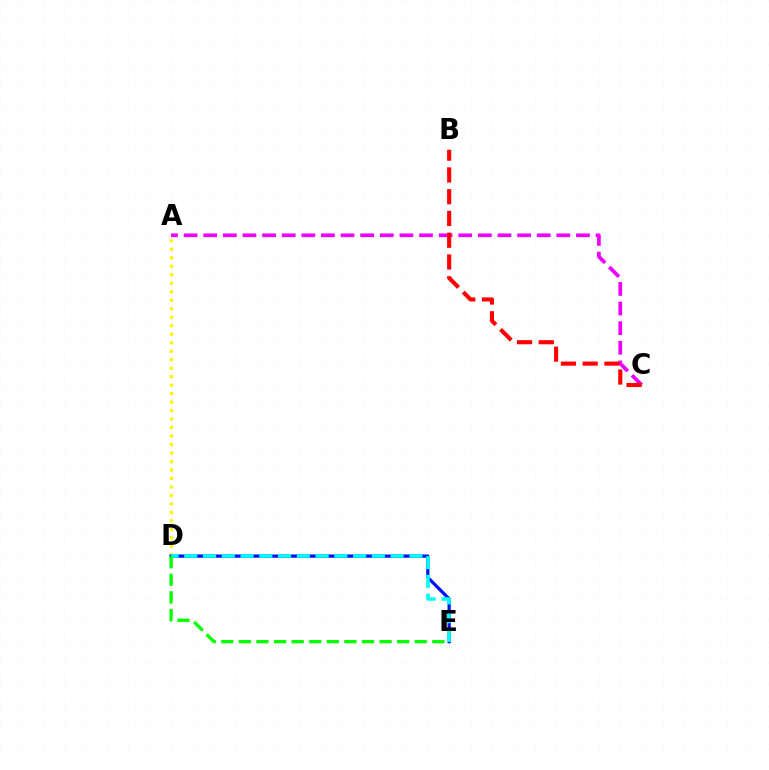{('A', 'D'): [{'color': '#fcf500', 'line_style': 'dotted', 'thickness': 2.31}], ('D', 'E'): [{'color': '#0010ff', 'line_style': 'solid', 'thickness': 2.34}, {'color': '#00fff6', 'line_style': 'dashed', 'thickness': 2.55}, {'color': '#08ff00', 'line_style': 'dashed', 'thickness': 2.39}], ('A', 'C'): [{'color': '#ee00ff', 'line_style': 'dashed', 'thickness': 2.66}], ('B', 'C'): [{'color': '#ff0000', 'line_style': 'dashed', 'thickness': 2.96}]}